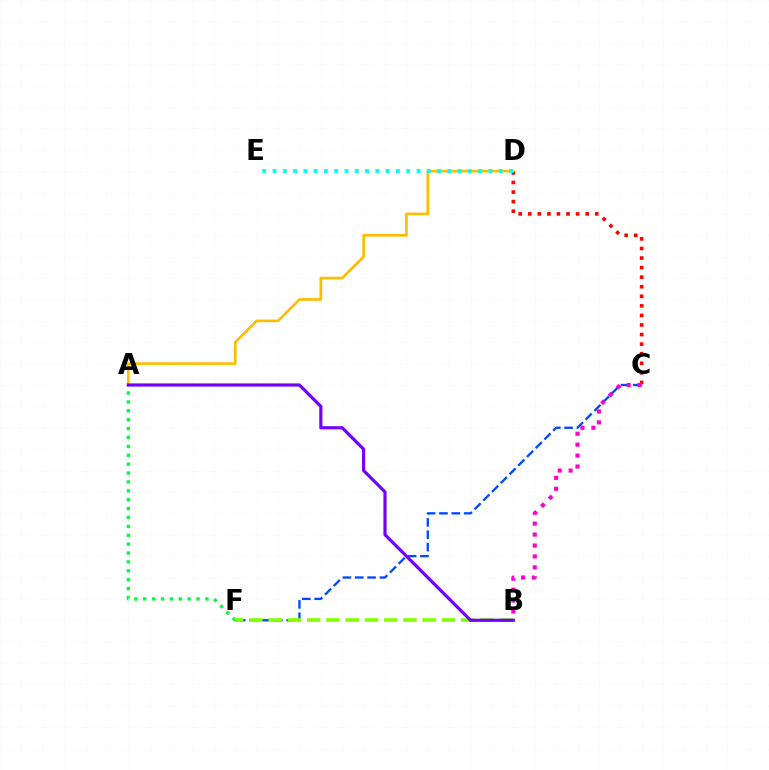{('C', 'F'): [{'color': '#004bff', 'line_style': 'dashed', 'thickness': 1.68}], ('A', 'F'): [{'color': '#00ff39', 'line_style': 'dotted', 'thickness': 2.41}], ('C', 'D'): [{'color': '#ff0000', 'line_style': 'dotted', 'thickness': 2.6}], ('B', 'F'): [{'color': '#84ff00', 'line_style': 'dashed', 'thickness': 2.62}], ('A', 'D'): [{'color': '#ffbd00', 'line_style': 'solid', 'thickness': 1.91}], ('A', 'B'): [{'color': '#7200ff', 'line_style': 'solid', 'thickness': 2.28}], ('D', 'E'): [{'color': '#00fff6', 'line_style': 'dotted', 'thickness': 2.79}], ('B', 'C'): [{'color': '#ff00cf', 'line_style': 'dotted', 'thickness': 2.97}]}